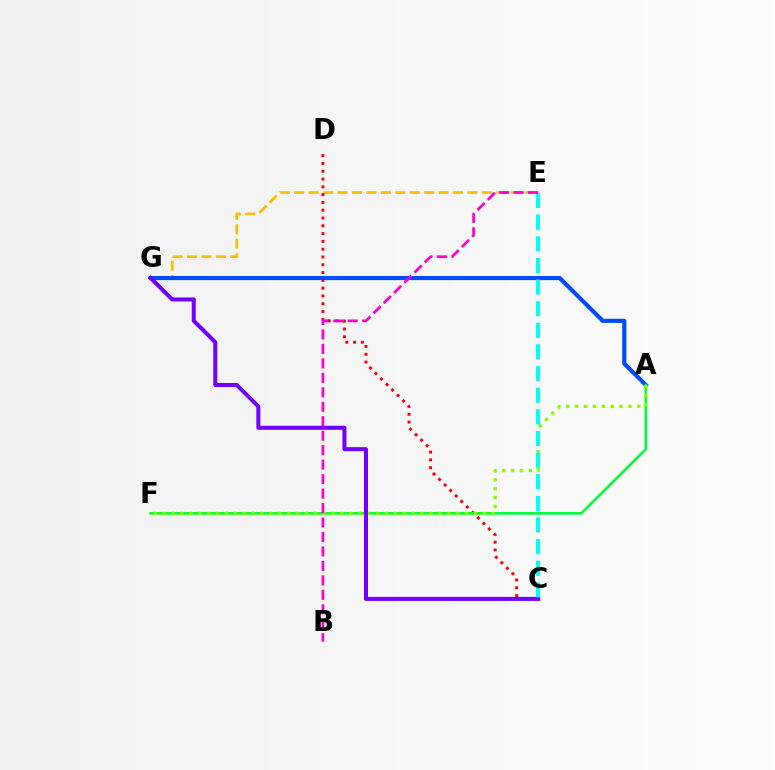{('E', 'G'): [{'color': '#ffbd00', 'line_style': 'dashed', 'thickness': 1.96}], ('C', 'D'): [{'color': '#ff0000', 'line_style': 'dotted', 'thickness': 2.12}], ('A', 'G'): [{'color': '#004bff', 'line_style': 'solid', 'thickness': 2.99}], ('A', 'F'): [{'color': '#00ff39', 'line_style': 'solid', 'thickness': 1.87}, {'color': '#84ff00', 'line_style': 'dotted', 'thickness': 2.42}], ('C', 'G'): [{'color': '#7200ff', 'line_style': 'solid', 'thickness': 2.91}], ('C', 'E'): [{'color': '#00fff6', 'line_style': 'dashed', 'thickness': 2.94}], ('B', 'E'): [{'color': '#ff00cf', 'line_style': 'dashed', 'thickness': 1.97}]}